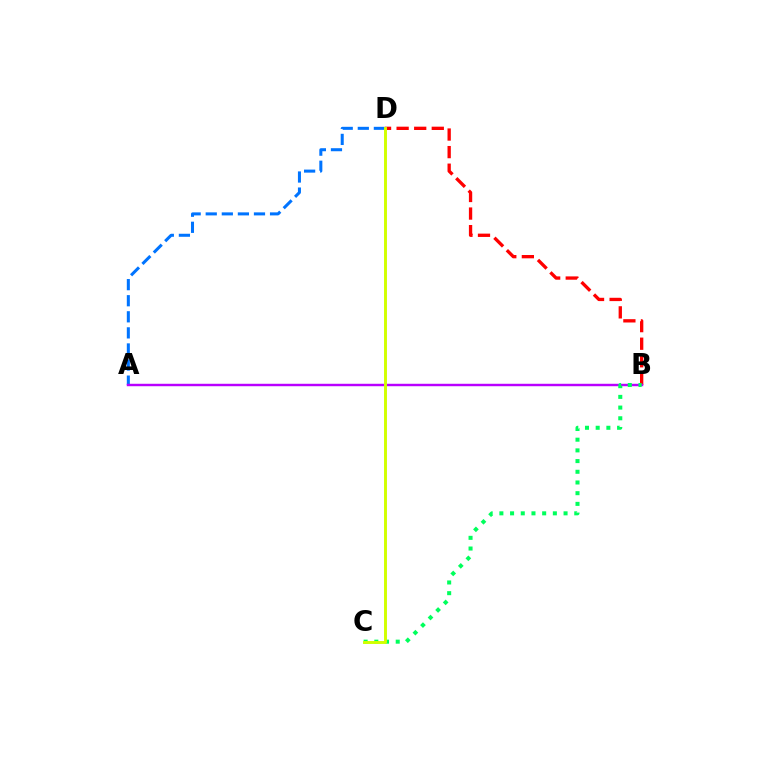{('B', 'D'): [{'color': '#ff0000', 'line_style': 'dashed', 'thickness': 2.39}], ('A', 'D'): [{'color': '#0074ff', 'line_style': 'dashed', 'thickness': 2.18}], ('A', 'B'): [{'color': '#b900ff', 'line_style': 'solid', 'thickness': 1.75}], ('B', 'C'): [{'color': '#00ff5c', 'line_style': 'dotted', 'thickness': 2.91}], ('C', 'D'): [{'color': '#d1ff00', 'line_style': 'solid', 'thickness': 2.11}]}